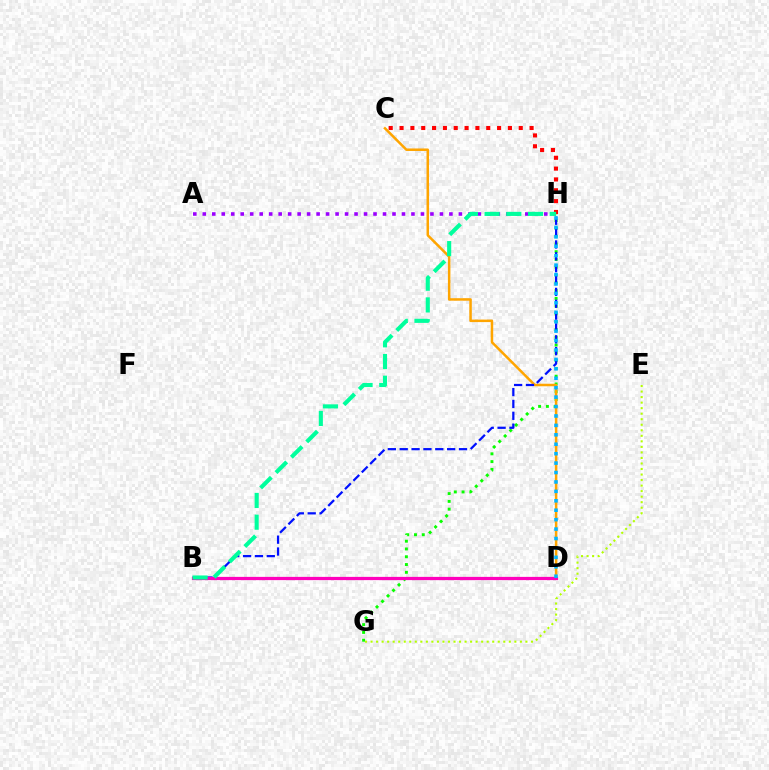{('G', 'H'): [{'color': '#08ff00', 'line_style': 'dotted', 'thickness': 2.11}], ('C', 'D'): [{'color': '#ffa500', 'line_style': 'solid', 'thickness': 1.81}], ('B', 'H'): [{'color': '#0010ff', 'line_style': 'dashed', 'thickness': 1.61}, {'color': '#00ff9d', 'line_style': 'dashed', 'thickness': 2.95}], ('C', 'H'): [{'color': '#ff0000', 'line_style': 'dotted', 'thickness': 2.94}], ('E', 'G'): [{'color': '#b3ff00', 'line_style': 'dotted', 'thickness': 1.5}], ('A', 'H'): [{'color': '#9b00ff', 'line_style': 'dotted', 'thickness': 2.58}], ('B', 'D'): [{'color': '#ff00bd', 'line_style': 'solid', 'thickness': 2.33}], ('D', 'H'): [{'color': '#00b5ff', 'line_style': 'dotted', 'thickness': 2.56}]}